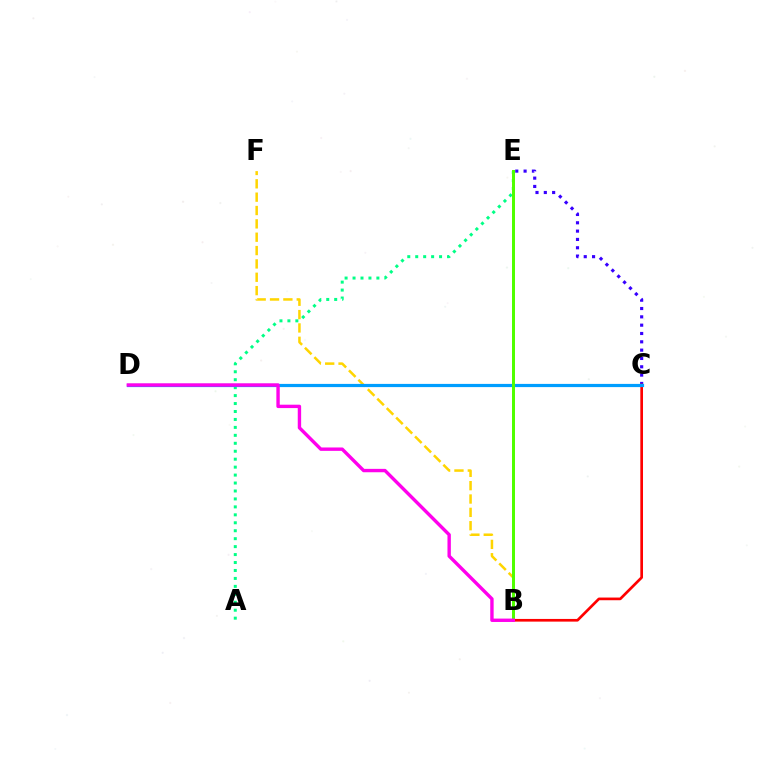{('B', 'F'): [{'color': '#ffd500', 'line_style': 'dashed', 'thickness': 1.81}], ('A', 'E'): [{'color': '#00ff86', 'line_style': 'dotted', 'thickness': 2.16}], ('C', 'E'): [{'color': '#3700ff', 'line_style': 'dotted', 'thickness': 2.26}], ('B', 'C'): [{'color': '#ff0000', 'line_style': 'solid', 'thickness': 1.93}], ('C', 'D'): [{'color': '#009eff', 'line_style': 'solid', 'thickness': 2.3}], ('B', 'E'): [{'color': '#4fff00', 'line_style': 'solid', 'thickness': 2.15}], ('B', 'D'): [{'color': '#ff00ed', 'line_style': 'solid', 'thickness': 2.44}]}